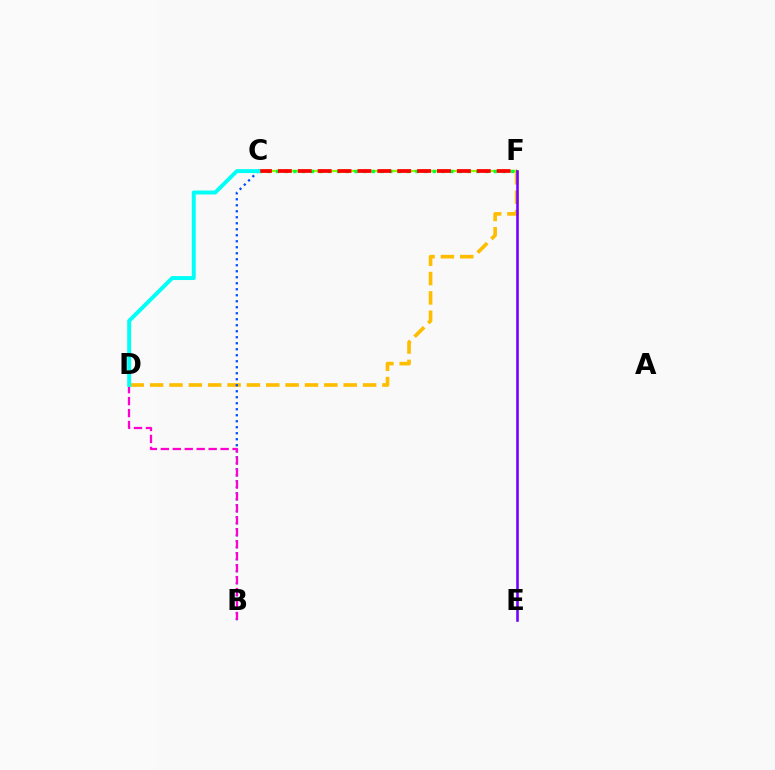{('C', 'F'): [{'color': '#84ff00', 'line_style': 'solid', 'thickness': 1.62}, {'color': '#00ff39', 'line_style': 'dotted', 'thickness': 2.37}, {'color': '#ff0000', 'line_style': 'dashed', 'thickness': 2.7}], ('D', 'F'): [{'color': '#ffbd00', 'line_style': 'dashed', 'thickness': 2.63}], ('B', 'C'): [{'color': '#004bff', 'line_style': 'dotted', 'thickness': 1.63}], ('B', 'D'): [{'color': '#ff00cf', 'line_style': 'dashed', 'thickness': 1.62}], ('C', 'D'): [{'color': '#00fff6', 'line_style': 'solid', 'thickness': 2.84}], ('E', 'F'): [{'color': '#7200ff', 'line_style': 'solid', 'thickness': 1.86}]}